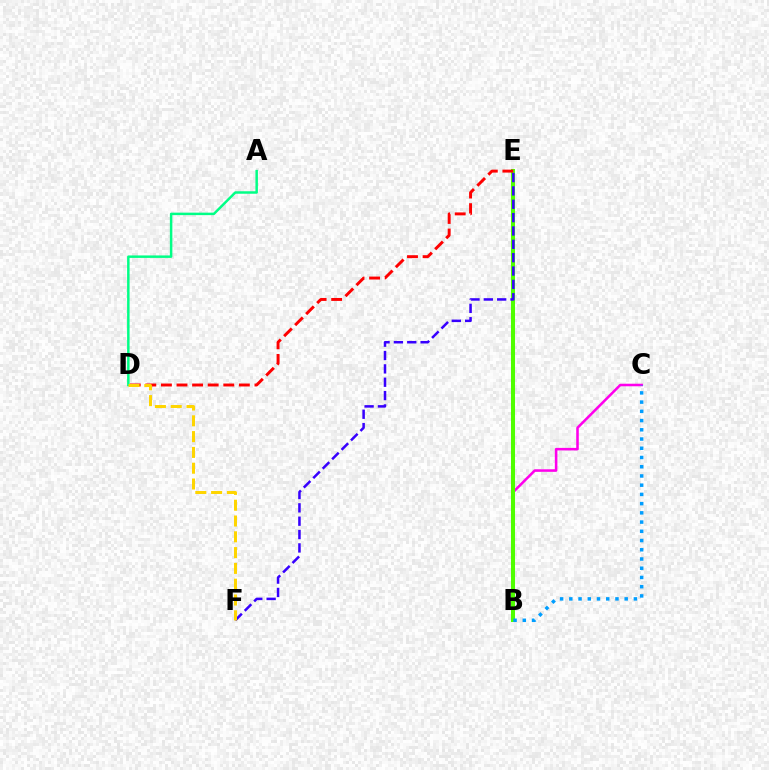{('B', 'C'): [{'color': '#ff00ed', 'line_style': 'solid', 'thickness': 1.84}, {'color': '#009eff', 'line_style': 'dotted', 'thickness': 2.51}], ('B', 'E'): [{'color': '#4fff00', 'line_style': 'solid', 'thickness': 2.91}], ('D', 'E'): [{'color': '#ff0000', 'line_style': 'dashed', 'thickness': 2.12}], ('A', 'D'): [{'color': '#00ff86', 'line_style': 'solid', 'thickness': 1.78}], ('E', 'F'): [{'color': '#3700ff', 'line_style': 'dashed', 'thickness': 1.81}], ('D', 'F'): [{'color': '#ffd500', 'line_style': 'dashed', 'thickness': 2.15}]}